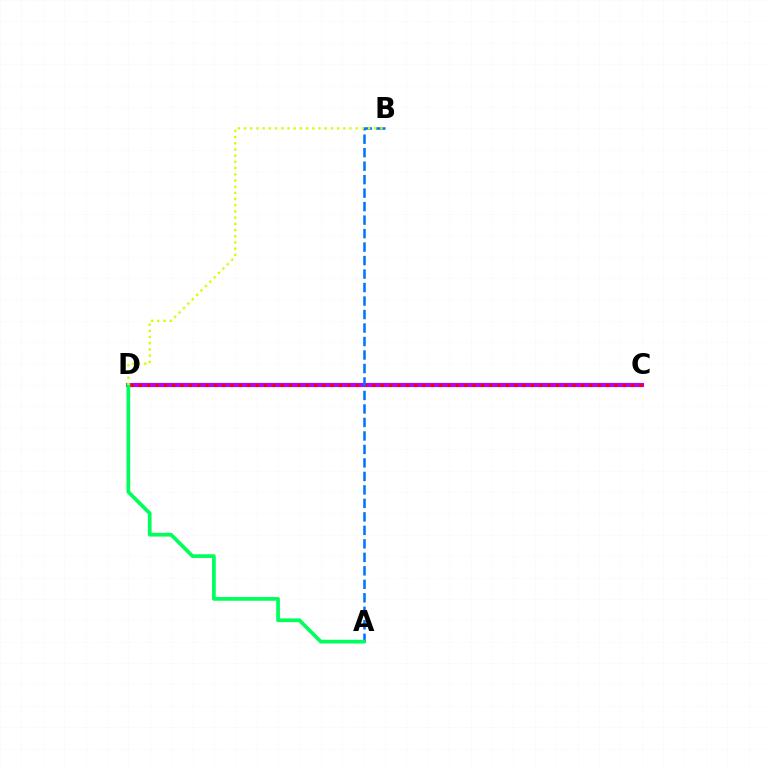{('C', 'D'): [{'color': '#b900ff', 'line_style': 'solid', 'thickness': 2.95}, {'color': '#ff0000', 'line_style': 'dotted', 'thickness': 2.27}], ('A', 'B'): [{'color': '#0074ff', 'line_style': 'dashed', 'thickness': 1.83}], ('A', 'D'): [{'color': '#00ff5c', 'line_style': 'solid', 'thickness': 2.67}], ('B', 'D'): [{'color': '#d1ff00', 'line_style': 'dotted', 'thickness': 1.68}]}